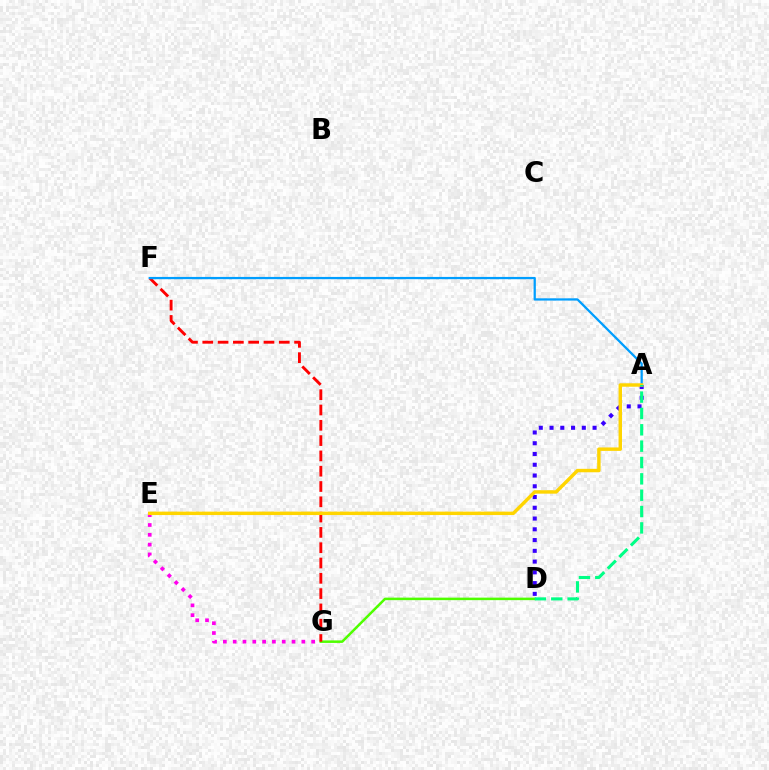{('D', 'G'): [{'color': '#4fff00', 'line_style': 'solid', 'thickness': 1.81}], ('E', 'G'): [{'color': '#ff00ed', 'line_style': 'dotted', 'thickness': 2.67}], ('F', 'G'): [{'color': '#ff0000', 'line_style': 'dashed', 'thickness': 2.08}], ('A', 'F'): [{'color': '#009eff', 'line_style': 'solid', 'thickness': 1.63}], ('A', 'D'): [{'color': '#3700ff', 'line_style': 'dotted', 'thickness': 2.92}, {'color': '#00ff86', 'line_style': 'dashed', 'thickness': 2.22}], ('A', 'E'): [{'color': '#ffd500', 'line_style': 'solid', 'thickness': 2.47}]}